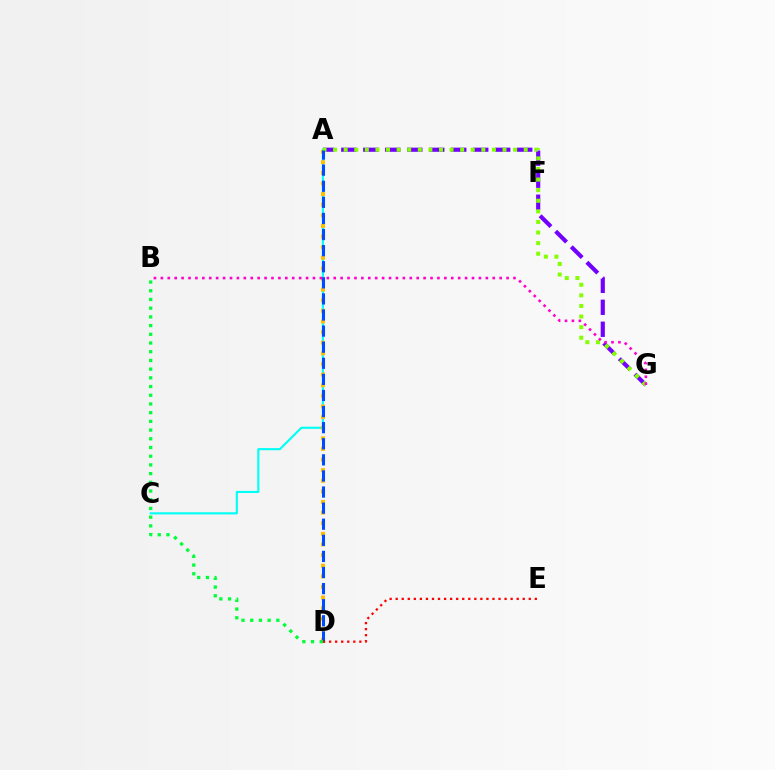{('A', 'C'): [{'color': '#00fff6', 'line_style': 'solid', 'thickness': 1.53}], ('A', 'G'): [{'color': '#7200ff', 'line_style': 'dashed', 'thickness': 2.99}, {'color': '#84ff00', 'line_style': 'dotted', 'thickness': 2.88}], ('A', 'D'): [{'color': '#ffbd00', 'line_style': 'dotted', 'thickness': 2.88}, {'color': '#004bff', 'line_style': 'dashed', 'thickness': 2.19}], ('B', 'D'): [{'color': '#00ff39', 'line_style': 'dotted', 'thickness': 2.37}], ('B', 'G'): [{'color': '#ff00cf', 'line_style': 'dotted', 'thickness': 1.88}], ('D', 'E'): [{'color': '#ff0000', 'line_style': 'dotted', 'thickness': 1.64}]}